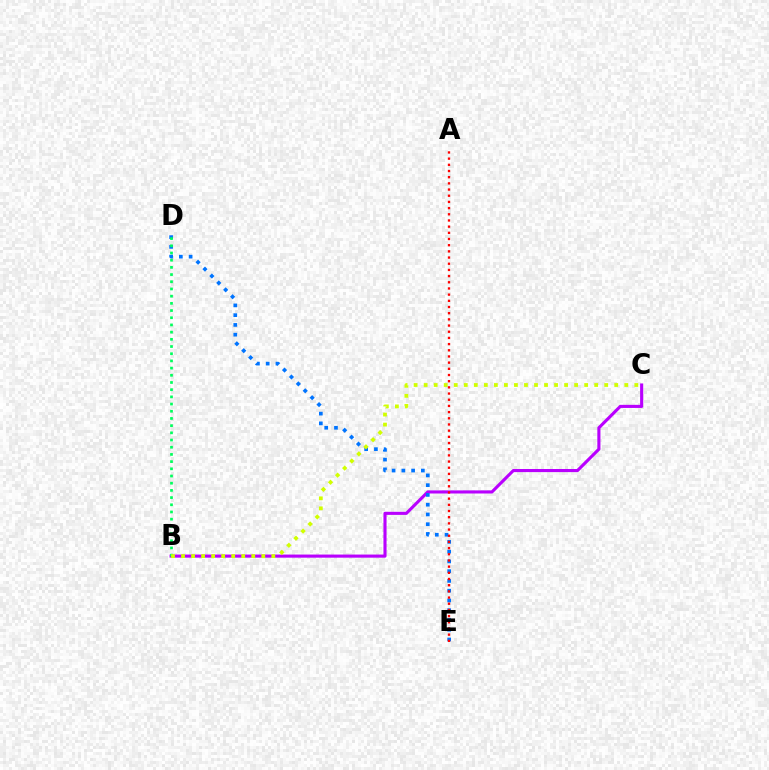{('B', 'C'): [{'color': '#b900ff', 'line_style': 'solid', 'thickness': 2.24}, {'color': '#d1ff00', 'line_style': 'dotted', 'thickness': 2.73}], ('D', 'E'): [{'color': '#0074ff', 'line_style': 'dotted', 'thickness': 2.65}], ('B', 'D'): [{'color': '#00ff5c', 'line_style': 'dotted', 'thickness': 1.95}], ('A', 'E'): [{'color': '#ff0000', 'line_style': 'dotted', 'thickness': 1.68}]}